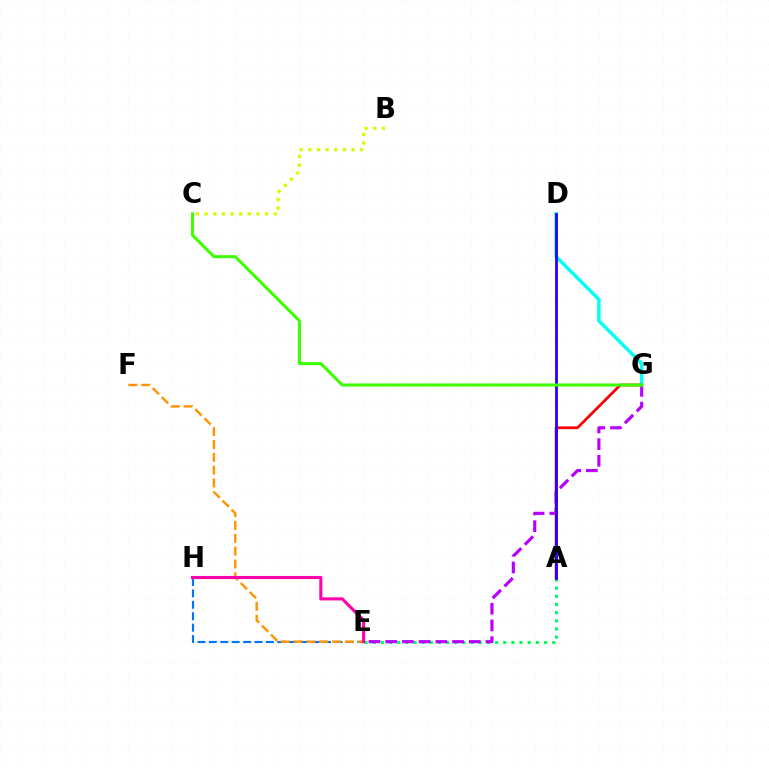{('E', 'H'): [{'color': '#0074ff', 'line_style': 'dashed', 'thickness': 1.55}, {'color': '#ff00ac', 'line_style': 'solid', 'thickness': 2.22}], ('A', 'E'): [{'color': '#00ff5c', 'line_style': 'dotted', 'thickness': 2.22}], ('E', 'F'): [{'color': '#ff9400', 'line_style': 'dashed', 'thickness': 1.74}], ('E', 'G'): [{'color': '#b900ff', 'line_style': 'dashed', 'thickness': 2.27}], ('D', 'G'): [{'color': '#00fff6', 'line_style': 'solid', 'thickness': 2.46}], ('A', 'G'): [{'color': '#ff0000', 'line_style': 'solid', 'thickness': 1.98}], ('A', 'D'): [{'color': '#2500ff', 'line_style': 'solid', 'thickness': 2.01}], ('C', 'G'): [{'color': '#3dff00', 'line_style': 'solid', 'thickness': 2.19}], ('B', 'C'): [{'color': '#d1ff00', 'line_style': 'dotted', 'thickness': 2.34}]}